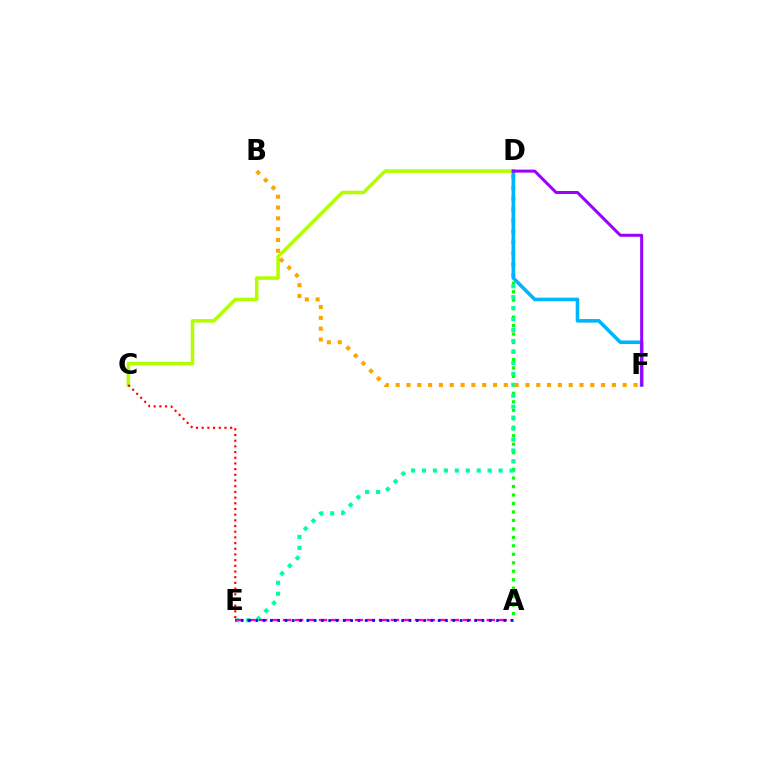{('C', 'D'): [{'color': '#b3ff00', 'line_style': 'solid', 'thickness': 2.55}], ('A', 'D'): [{'color': '#08ff00', 'line_style': 'dotted', 'thickness': 2.3}], ('D', 'E'): [{'color': '#00ff9d', 'line_style': 'dotted', 'thickness': 2.97}], ('A', 'E'): [{'color': '#ff00bd', 'line_style': 'dashed', 'thickness': 1.63}, {'color': '#0010ff', 'line_style': 'dotted', 'thickness': 1.98}], ('B', 'F'): [{'color': '#ffa500', 'line_style': 'dotted', 'thickness': 2.94}], ('C', 'E'): [{'color': '#ff0000', 'line_style': 'dotted', 'thickness': 1.55}], ('D', 'F'): [{'color': '#00b5ff', 'line_style': 'solid', 'thickness': 2.58}, {'color': '#9b00ff', 'line_style': 'solid', 'thickness': 2.17}]}